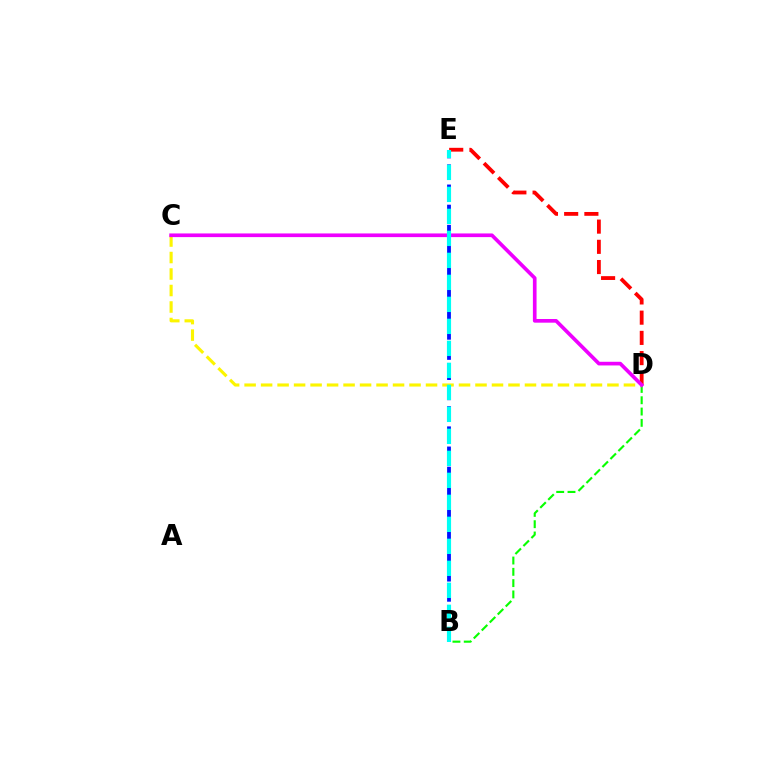{('C', 'D'): [{'color': '#fcf500', 'line_style': 'dashed', 'thickness': 2.24}, {'color': '#ee00ff', 'line_style': 'solid', 'thickness': 2.64}], ('B', 'D'): [{'color': '#08ff00', 'line_style': 'dashed', 'thickness': 1.53}], ('D', 'E'): [{'color': '#ff0000', 'line_style': 'dashed', 'thickness': 2.75}], ('B', 'E'): [{'color': '#0010ff', 'line_style': 'dashed', 'thickness': 2.74}, {'color': '#00fff6', 'line_style': 'dashed', 'thickness': 2.99}]}